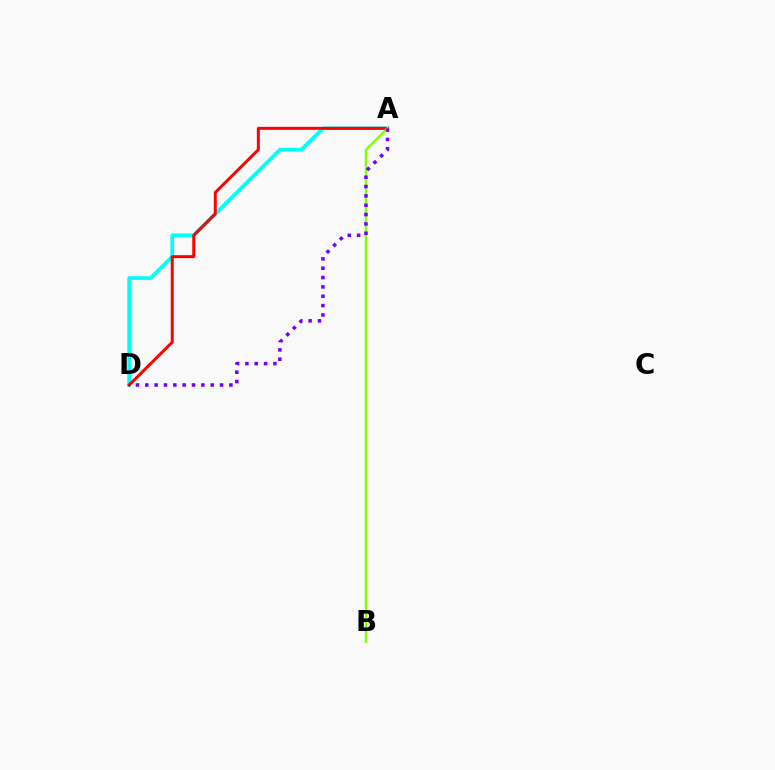{('A', 'D'): [{'color': '#00fff6', 'line_style': 'solid', 'thickness': 2.65}, {'color': '#ff0000', 'line_style': 'solid', 'thickness': 2.15}, {'color': '#7200ff', 'line_style': 'dotted', 'thickness': 2.54}], ('A', 'B'): [{'color': '#84ff00', 'line_style': 'solid', 'thickness': 1.73}]}